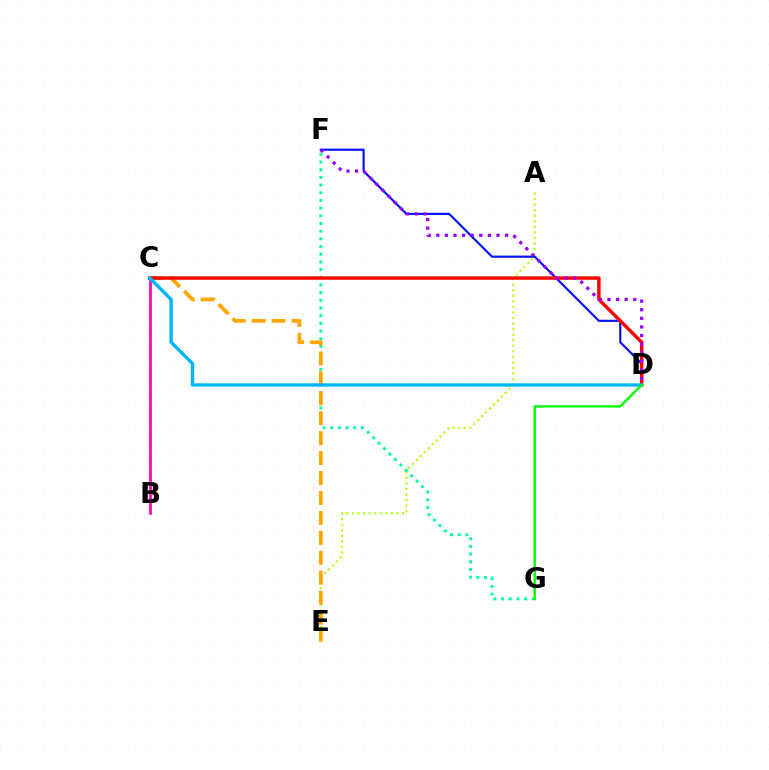{('A', 'E'): [{'color': '#b3ff00', 'line_style': 'dotted', 'thickness': 1.51}], ('D', 'F'): [{'color': '#0010ff', 'line_style': 'solid', 'thickness': 1.54}, {'color': '#9b00ff', 'line_style': 'dotted', 'thickness': 2.34}], ('B', 'C'): [{'color': '#ff00bd', 'line_style': 'solid', 'thickness': 1.94}], ('F', 'G'): [{'color': '#00ff9d', 'line_style': 'dotted', 'thickness': 2.09}], ('C', 'E'): [{'color': '#ffa500', 'line_style': 'dashed', 'thickness': 2.71}], ('C', 'D'): [{'color': '#ff0000', 'line_style': 'solid', 'thickness': 2.47}, {'color': '#00b5ff', 'line_style': 'solid', 'thickness': 2.43}], ('D', 'G'): [{'color': '#08ff00', 'line_style': 'solid', 'thickness': 1.7}]}